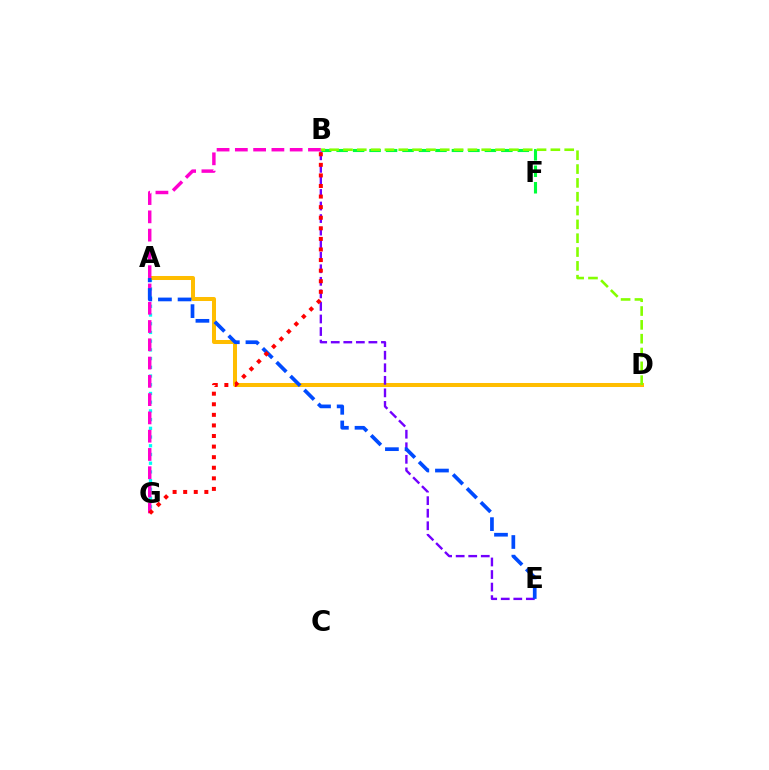{('B', 'F'): [{'color': '#00ff39', 'line_style': 'dashed', 'thickness': 2.24}], ('A', 'G'): [{'color': '#00fff6', 'line_style': 'dotted', 'thickness': 2.37}], ('A', 'D'): [{'color': '#ffbd00', 'line_style': 'solid', 'thickness': 2.89}], ('B', 'D'): [{'color': '#84ff00', 'line_style': 'dashed', 'thickness': 1.88}], ('B', 'E'): [{'color': '#7200ff', 'line_style': 'dashed', 'thickness': 1.71}], ('B', 'G'): [{'color': '#ff00cf', 'line_style': 'dashed', 'thickness': 2.48}, {'color': '#ff0000', 'line_style': 'dotted', 'thickness': 2.87}], ('A', 'E'): [{'color': '#004bff', 'line_style': 'dashed', 'thickness': 2.67}]}